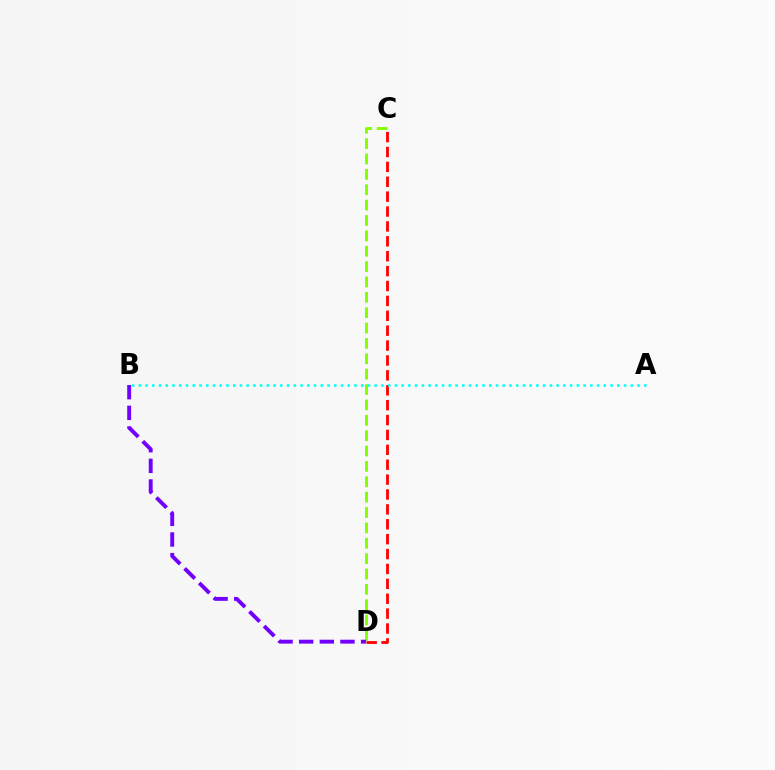{('C', 'D'): [{'color': '#ff0000', 'line_style': 'dashed', 'thickness': 2.02}, {'color': '#84ff00', 'line_style': 'dashed', 'thickness': 2.09}], ('B', 'D'): [{'color': '#7200ff', 'line_style': 'dashed', 'thickness': 2.81}], ('A', 'B'): [{'color': '#00fff6', 'line_style': 'dotted', 'thickness': 1.83}]}